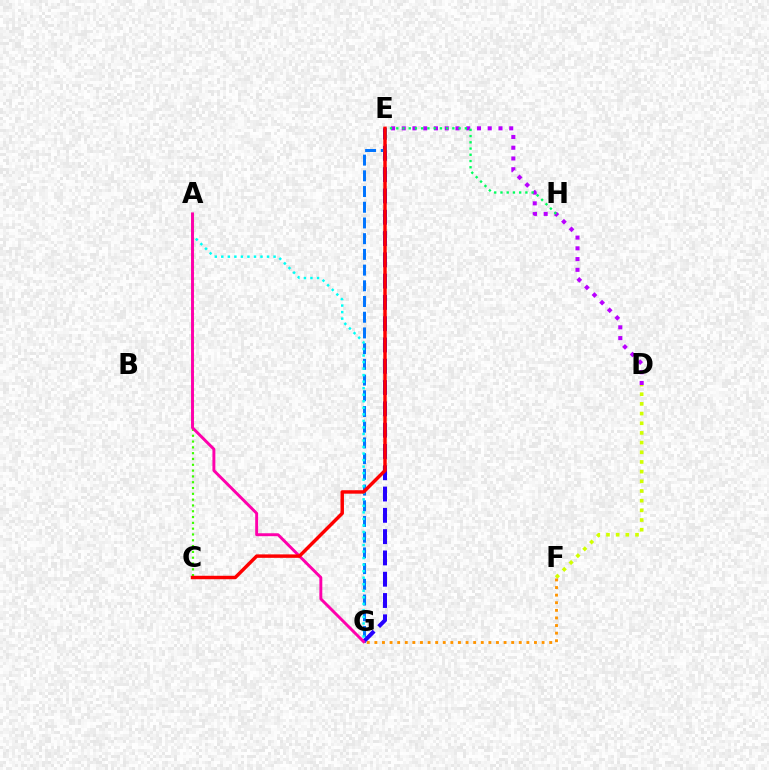{('E', 'G'): [{'color': '#2500ff', 'line_style': 'dashed', 'thickness': 2.89}, {'color': '#0074ff', 'line_style': 'dashed', 'thickness': 2.13}], ('D', 'E'): [{'color': '#b900ff', 'line_style': 'dotted', 'thickness': 2.92}], ('A', 'G'): [{'color': '#00fff6', 'line_style': 'dotted', 'thickness': 1.78}, {'color': '#ff00ac', 'line_style': 'solid', 'thickness': 2.11}], ('A', 'C'): [{'color': '#3dff00', 'line_style': 'dotted', 'thickness': 1.58}], ('E', 'H'): [{'color': '#00ff5c', 'line_style': 'dotted', 'thickness': 1.69}], ('D', 'F'): [{'color': '#d1ff00', 'line_style': 'dotted', 'thickness': 2.63}], ('C', 'E'): [{'color': '#ff0000', 'line_style': 'solid', 'thickness': 2.49}], ('F', 'G'): [{'color': '#ff9400', 'line_style': 'dotted', 'thickness': 2.06}]}